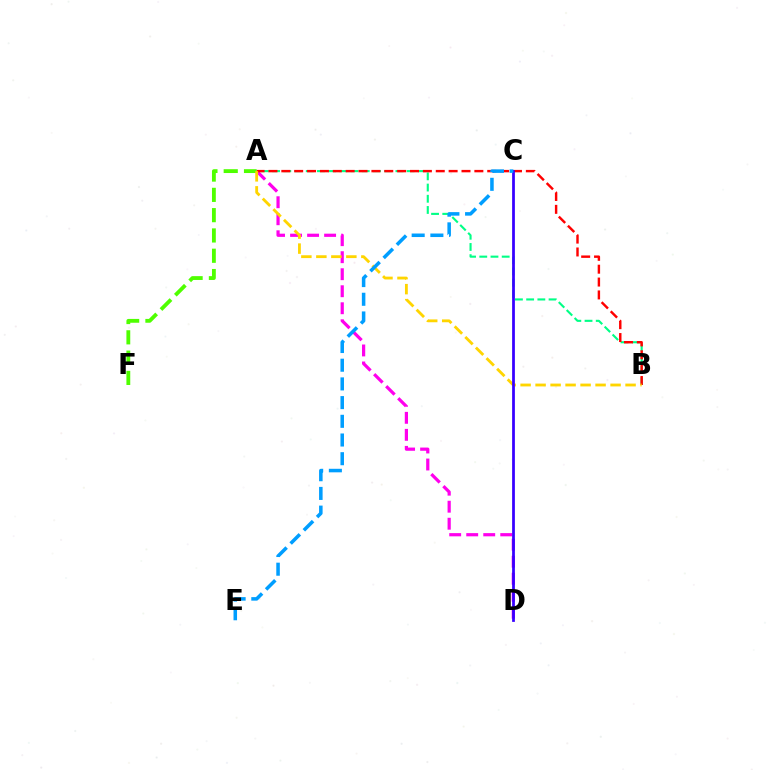{('A', 'D'): [{'color': '#ff00ed', 'line_style': 'dashed', 'thickness': 2.31}], ('A', 'B'): [{'color': '#00ff86', 'line_style': 'dashed', 'thickness': 1.52}, {'color': '#ff0000', 'line_style': 'dashed', 'thickness': 1.75}, {'color': '#ffd500', 'line_style': 'dashed', 'thickness': 2.04}], ('A', 'F'): [{'color': '#4fff00', 'line_style': 'dashed', 'thickness': 2.76}], ('C', 'D'): [{'color': '#3700ff', 'line_style': 'solid', 'thickness': 1.99}], ('C', 'E'): [{'color': '#009eff', 'line_style': 'dashed', 'thickness': 2.54}]}